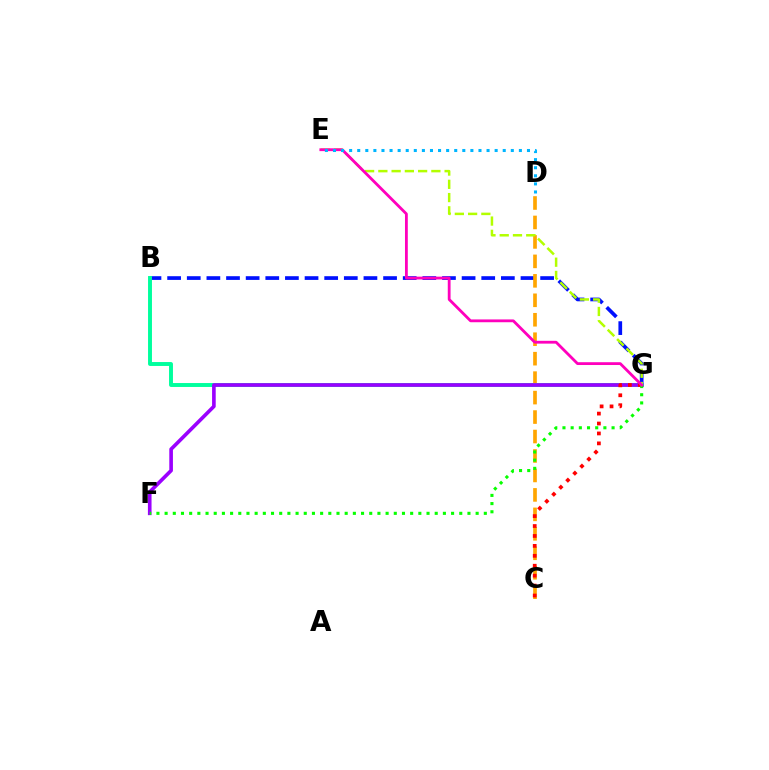{('B', 'G'): [{'color': '#0010ff', 'line_style': 'dashed', 'thickness': 2.67}, {'color': '#00ff9d', 'line_style': 'solid', 'thickness': 2.82}], ('C', 'D'): [{'color': '#ffa500', 'line_style': 'dashed', 'thickness': 2.64}], ('F', 'G'): [{'color': '#9b00ff', 'line_style': 'solid', 'thickness': 2.62}, {'color': '#08ff00', 'line_style': 'dotted', 'thickness': 2.22}], ('C', 'G'): [{'color': '#ff0000', 'line_style': 'dotted', 'thickness': 2.7}], ('E', 'G'): [{'color': '#b3ff00', 'line_style': 'dashed', 'thickness': 1.8}, {'color': '#ff00bd', 'line_style': 'solid', 'thickness': 2.02}], ('D', 'E'): [{'color': '#00b5ff', 'line_style': 'dotted', 'thickness': 2.2}]}